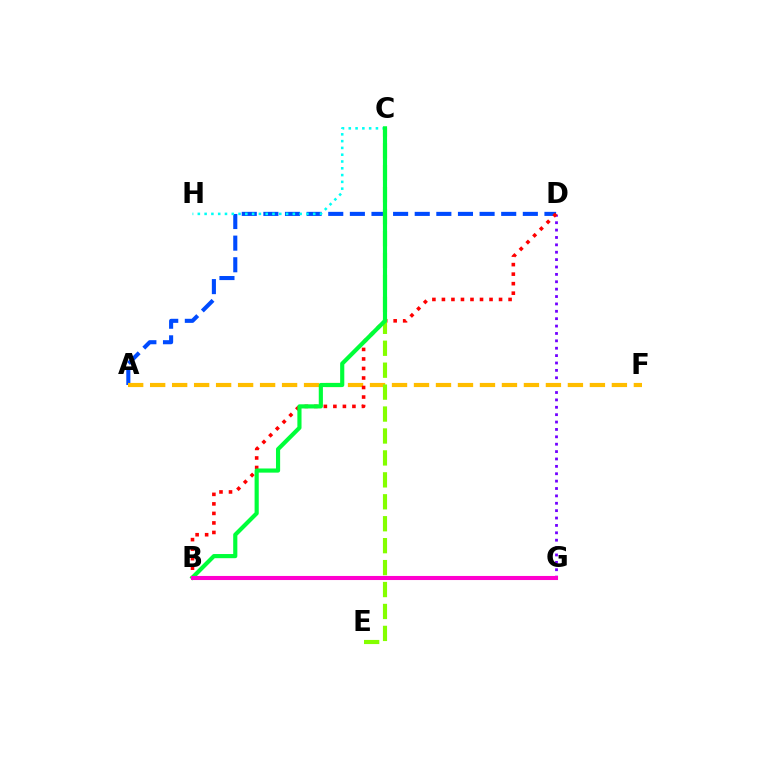{('D', 'G'): [{'color': '#7200ff', 'line_style': 'dotted', 'thickness': 2.01}], ('A', 'D'): [{'color': '#004bff', 'line_style': 'dashed', 'thickness': 2.94}], ('A', 'F'): [{'color': '#ffbd00', 'line_style': 'dashed', 'thickness': 2.99}], ('B', 'D'): [{'color': '#ff0000', 'line_style': 'dotted', 'thickness': 2.59}], ('C', 'H'): [{'color': '#00fff6', 'line_style': 'dotted', 'thickness': 1.84}], ('C', 'E'): [{'color': '#84ff00', 'line_style': 'dashed', 'thickness': 2.98}], ('B', 'C'): [{'color': '#00ff39', 'line_style': 'solid', 'thickness': 2.99}], ('B', 'G'): [{'color': '#ff00cf', 'line_style': 'solid', 'thickness': 2.94}]}